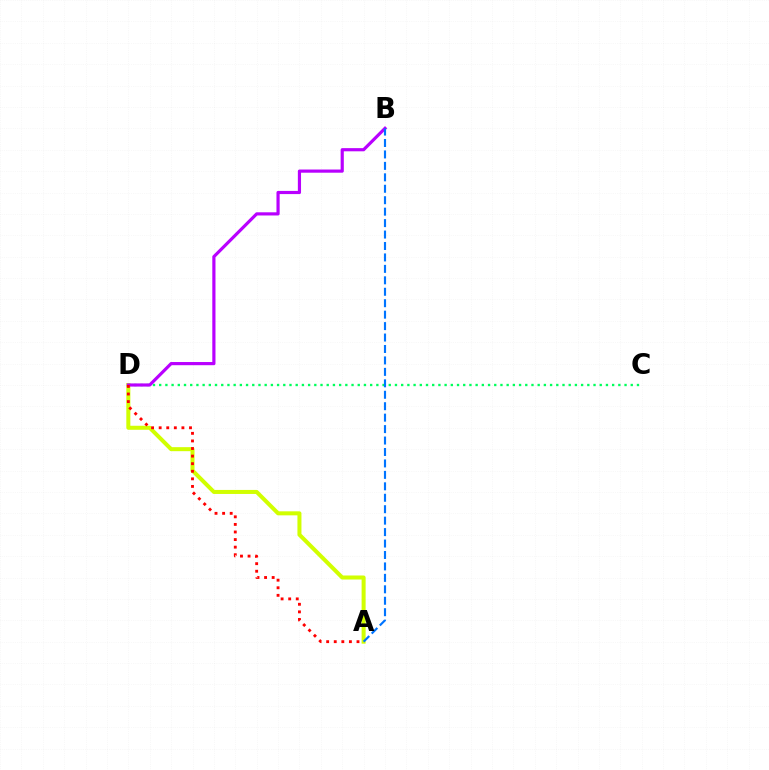{('C', 'D'): [{'color': '#00ff5c', 'line_style': 'dotted', 'thickness': 1.69}], ('A', 'D'): [{'color': '#d1ff00', 'line_style': 'solid', 'thickness': 2.9}, {'color': '#ff0000', 'line_style': 'dotted', 'thickness': 2.06}], ('B', 'D'): [{'color': '#b900ff', 'line_style': 'solid', 'thickness': 2.29}], ('A', 'B'): [{'color': '#0074ff', 'line_style': 'dashed', 'thickness': 1.55}]}